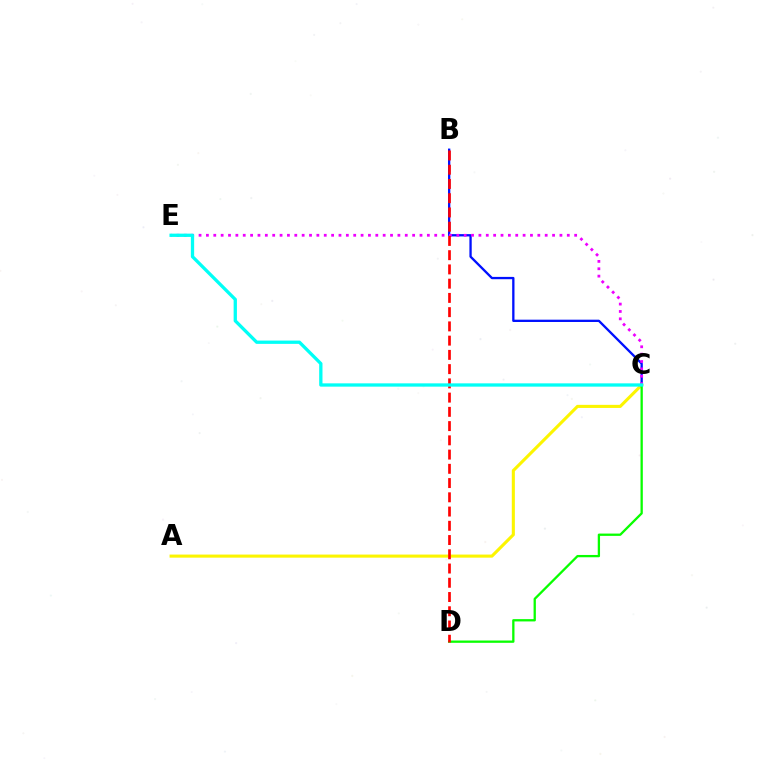{('B', 'C'): [{'color': '#0010ff', 'line_style': 'solid', 'thickness': 1.66}], ('A', 'C'): [{'color': '#fcf500', 'line_style': 'solid', 'thickness': 2.22}], ('C', 'E'): [{'color': '#ee00ff', 'line_style': 'dotted', 'thickness': 2.0}, {'color': '#00fff6', 'line_style': 'solid', 'thickness': 2.38}], ('C', 'D'): [{'color': '#08ff00', 'line_style': 'solid', 'thickness': 1.66}], ('B', 'D'): [{'color': '#ff0000', 'line_style': 'dashed', 'thickness': 1.93}]}